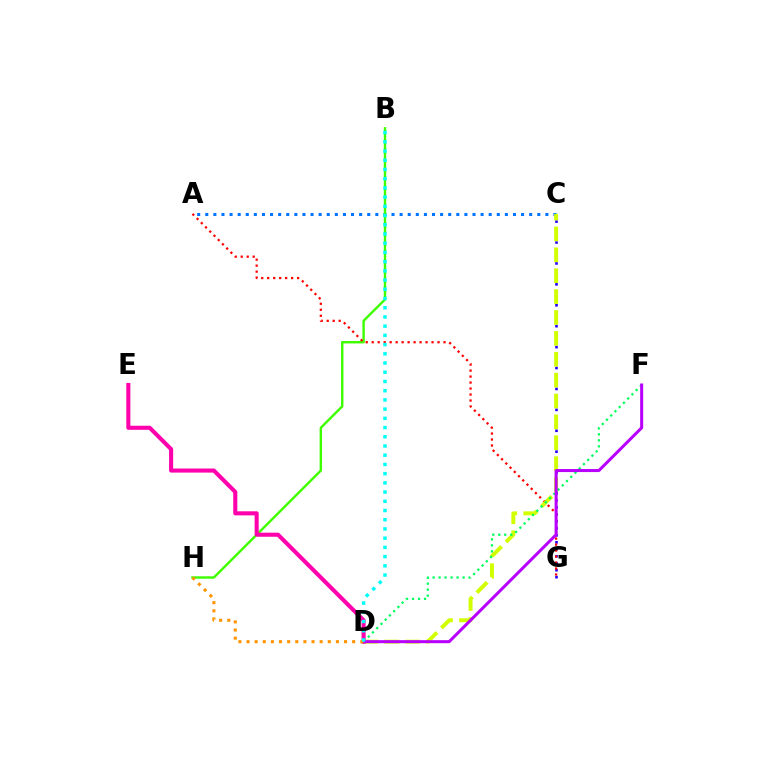{('A', 'C'): [{'color': '#0074ff', 'line_style': 'dotted', 'thickness': 2.2}], ('C', 'G'): [{'color': '#2500ff', 'line_style': 'dotted', 'thickness': 1.89}], ('B', 'H'): [{'color': '#3dff00', 'line_style': 'solid', 'thickness': 1.74}], ('A', 'G'): [{'color': '#ff0000', 'line_style': 'dotted', 'thickness': 1.63}], ('C', 'D'): [{'color': '#d1ff00', 'line_style': 'dashed', 'thickness': 2.84}], ('D', 'F'): [{'color': '#00ff5c', 'line_style': 'dotted', 'thickness': 1.63}, {'color': '#b900ff', 'line_style': 'solid', 'thickness': 2.18}], ('D', 'E'): [{'color': '#ff00ac', 'line_style': 'solid', 'thickness': 2.93}], ('D', 'H'): [{'color': '#ff9400', 'line_style': 'dotted', 'thickness': 2.21}], ('B', 'D'): [{'color': '#00fff6', 'line_style': 'dotted', 'thickness': 2.5}]}